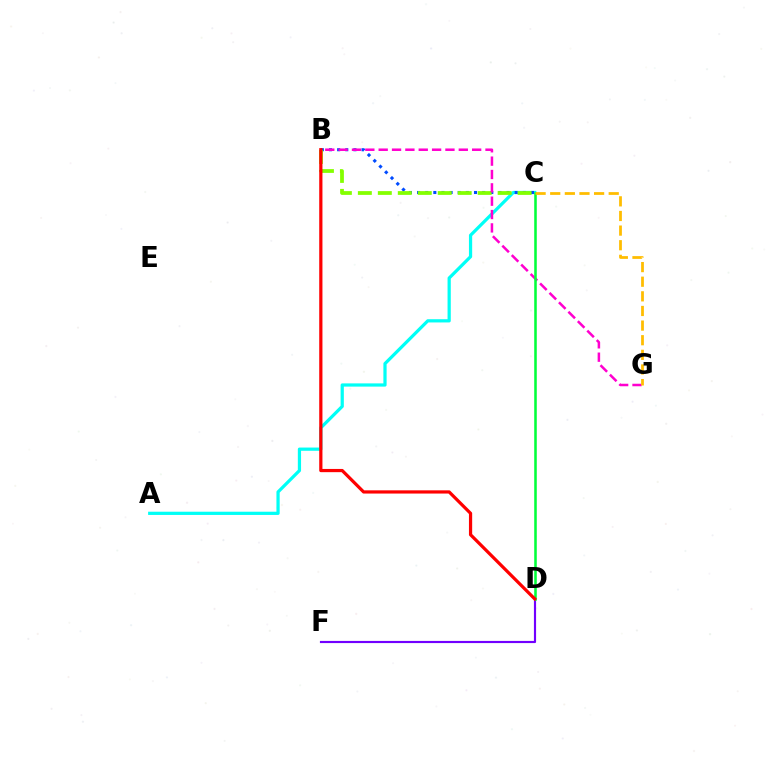{('A', 'C'): [{'color': '#00fff6', 'line_style': 'solid', 'thickness': 2.32}], ('B', 'C'): [{'color': '#004bff', 'line_style': 'dotted', 'thickness': 2.21}, {'color': '#84ff00', 'line_style': 'dashed', 'thickness': 2.71}], ('D', 'F'): [{'color': '#7200ff', 'line_style': 'solid', 'thickness': 1.55}], ('B', 'G'): [{'color': '#ff00cf', 'line_style': 'dashed', 'thickness': 1.81}], ('C', 'D'): [{'color': '#00ff39', 'line_style': 'solid', 'thickness': 1.83}], ('C', 'G'): [{'color': '#ffbd00', 'line_style': 'dashed', 'thickness': 1.99}], ('B', 'D'): [{'color': '#ff0000', 'line_style': 'solid', 'thickness': 2.32}]}